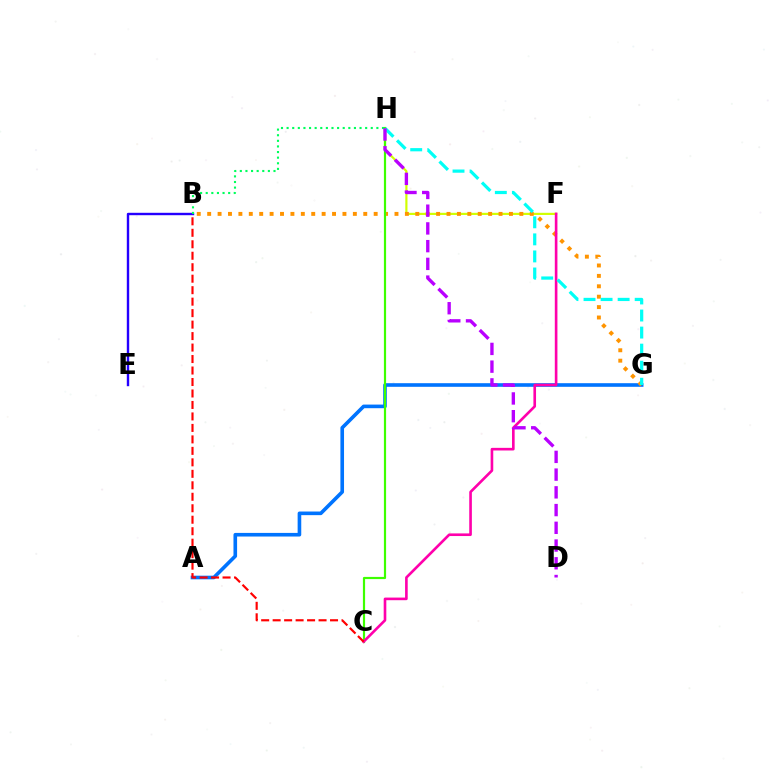{('A', 'G'): [{'color': '#0074ff', 'line_style': 'solid', 'thickness': 2.61}], ('F', 'H'): [{'color': '#d1ff00', 'line_style': 'solid', 'thickness': 1.57}], ('B', 'G'): [{'color': '#ff9400', 'line_style': 'dotted', 'thickness': 2.83}], ('B', 'E'): [{'color': '#2500ff', 'line_style': 'solid', 'thickness': 1.73}], ('C', 'H'): [{'color': '#3dff00', 'line_style': 'solid', 'thickness': 1.58}], ('B', 'H'): [{'color': '#00ff5c', 'line_style': 'dotted', 'thickness': 1.52}], ('C', 'F'): [{'color': '#ff00ac', 'line_style': 'solid', 'thickness': 1.89}], ('B', 'C'): [{'color': '#ff0000', 'line_style': 'dashed', 'thickness': 1.56}], ('G', 'H'): [{'color': '#00fff6', 'line_style': 'dashed', 'thickness': 2.32}], ('D', 'H'): [{'color': '#b900ff', 'line_style': 'dashed', 'thickness': 2.41}]}